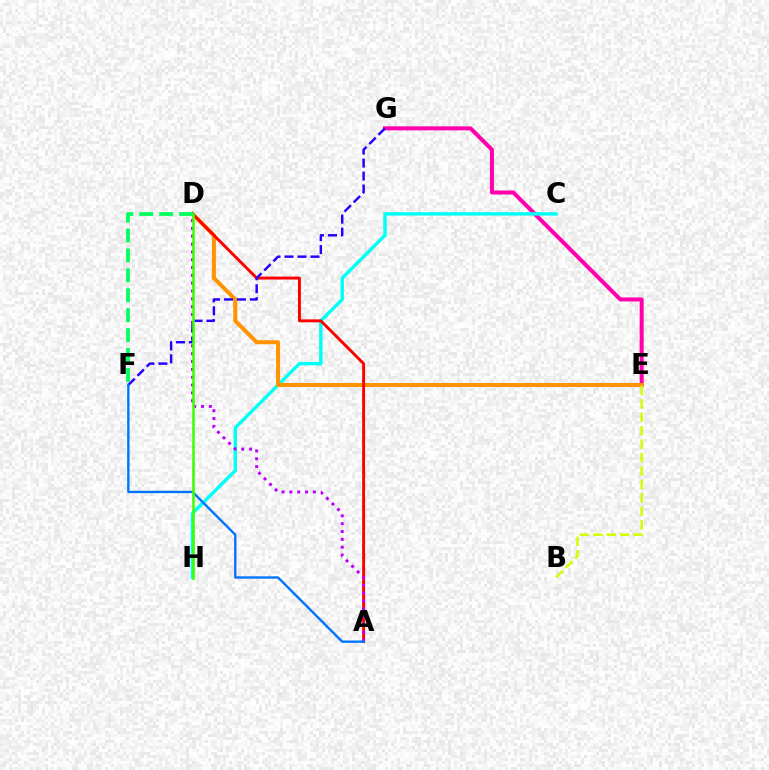{('E', 'G'): [{'color': '#ff00ac', 'line_style': 'solid', 'thickness': 2.88}], ('C', 'H'): [{'color': '#00fff6', 'line_style': 'solid', 'thickness': 2.45}], ('D', 'E'): [{'color': '#ff9400', 'line_style': 'solid', 'thickness': 2.9}], ('A', 'D'): [{'color': '#ff0000', 'line_style': 'solid', 'thickness': 2.11}, {'color': '#b900ff', 'line_style': 'dotted', 'thickness': 2.13}], ('B', 'E'): [{'color': '#d1ff00', 'line_style': 'dashed', 'thickness': 1.83}], ('F', 'G'): [{'color': '#2500ff', 'line_style': 'dashed', 'thickness': 1.76}], ('A', 'F'): [{'color': '#0074ff', 'line_style': 'solid', 'thickness': 1.71}], ('D', 'H'): [{'color': '#3dff00', 'line_style': 'solid', 'thickness': 1.85}], ('D', 'F'): [{'color': '#00ff5c', 'line_style': 'dashed', 'thickness': 2.7}]}